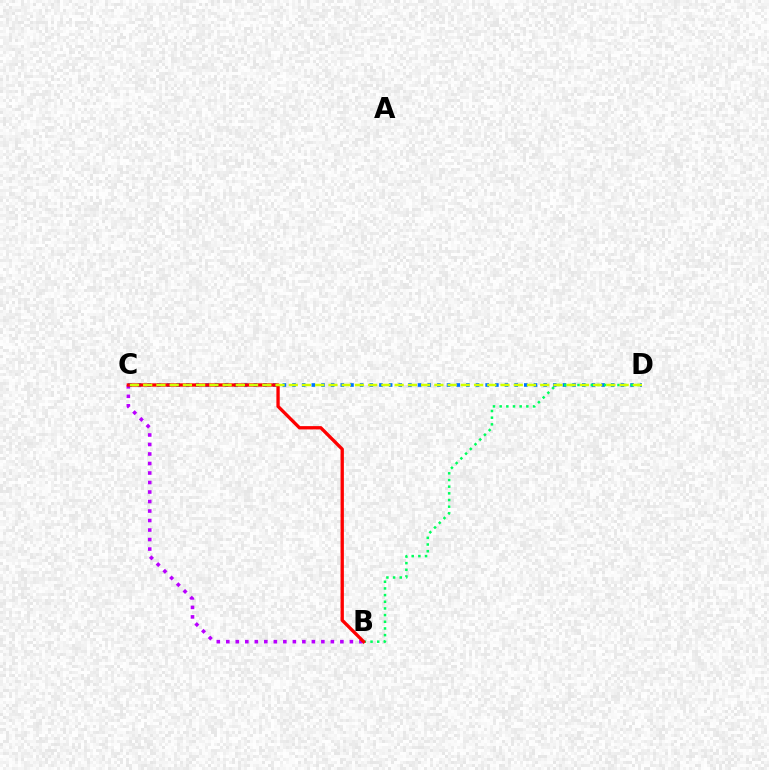{('B', 'C'): [{'color': '#b900ff', 'line_style': 'dotted', 'thickness': 2.58}, {'color': '#ff0000', 'line_style': 'solid', 'thickness': 2.39}], ('C', 'D'): [{'color': '#0074ff', 'line_style': 'dotted', 'thickness': 2.62}, {'color': '#d1ff00', 'line_style': 'dashed', 'thickness': 1.8}], ('B', 'D'): [{'color': '#00ff5c', 'line_style': 'dotted', 'thickness': 1.81}]}